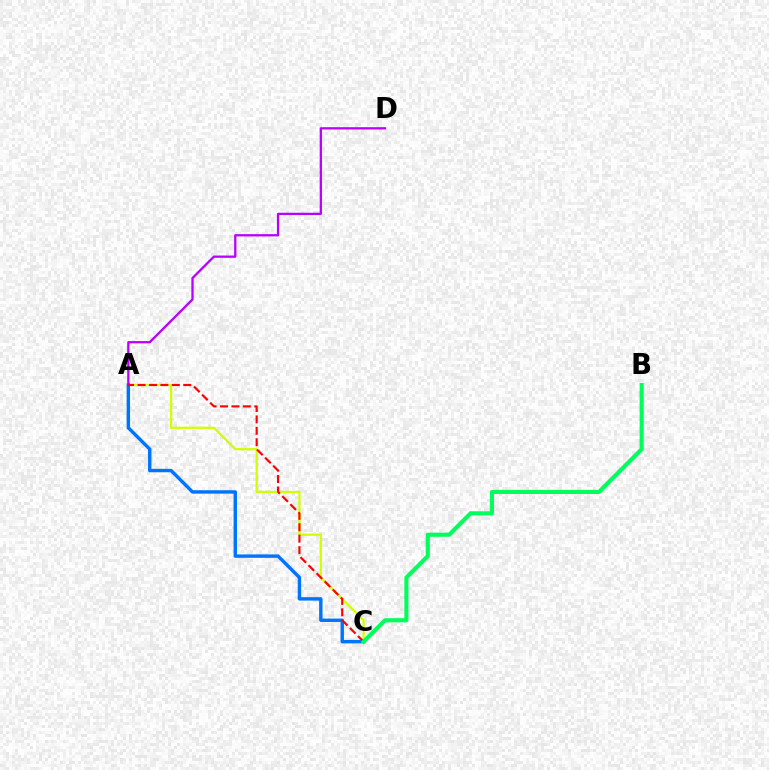{('A', 'C'): [{'color': '#d1ff00', 'line_style': 'solid', 'thickness': 1.61}, {'color': '#0074ff', 'line_style': 'solid', 'thickness': 2.46}, {'color': '#ff0000', 'line_style': 'dashed', 'thickness': 1.55}], ('A', 'D'): [{'color': '#b900ff', 'line_style': 'solid', 'thickness': 1.64}], ('B', 'C'): [{'color': '#00ff5c', 'line_style': 'solid', 'thickness': 2.96}]}